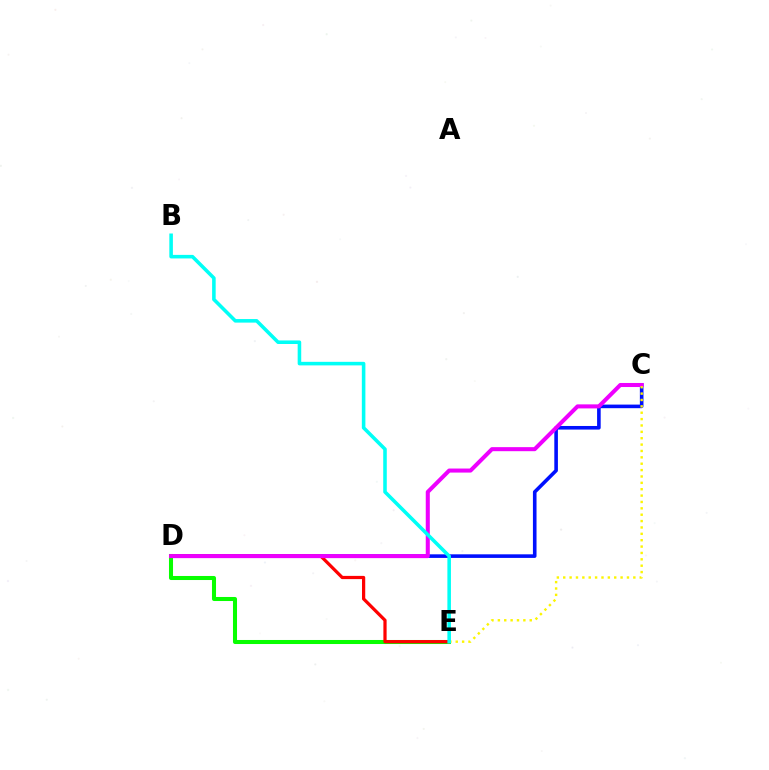{('C', 'D'): [{'color': '#0010ff', 'line_style': 'solid', 'thickness': 2.59}, {'color': '#ee00ff', 'line_style': 'solid', 'thickness': 2.91}], ('D', 'E'): [{'color': '#08ff00', 'line_style': 'solid', 'thickness': 2.91}, {'color': '#ff0000', 'line_style': 'solid', 'thickness': 2.32}], ('C', 'E'): [{'color': '#fcf500', 'line_style': 'dotted', 'thickness': 1.73}], ('B', 'E'): [{'color': '#00fff6', 'line_style': 'solid', 'thickness': 2.56}]}